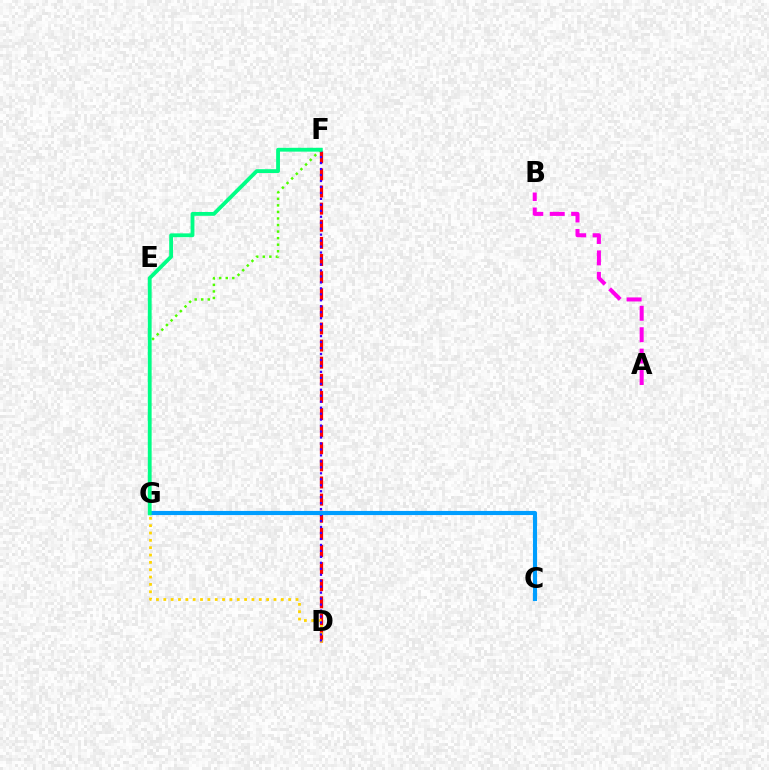{('D', 'F'): [{'color': '#ff0000', 'line_style': 'dashed', 'thickness': 2.33}, {'color': '#3700ff', 'line_style': 'dotted', 'thickness': 1.62}], ('D', 'G'): [{'color': '#ffd500', 'line_style': 'dotted', 'thickness': 2.0}], ('C', 'G'): [{'color': '#009eff', 'line_style': 'solid', 'thickness': 2.96}], ('F', 'G'): [{'color': '#4fff00', 'line_style': 'dotted', 'thickness': 1.78}, {'color': '#00ff86', 'line_style': 'solid', 'thickness': 2.75}], ('A', 'B'): [{'color': '#ff00ed', 'line_style': 'dashed', 'thickness': 2.91}]}